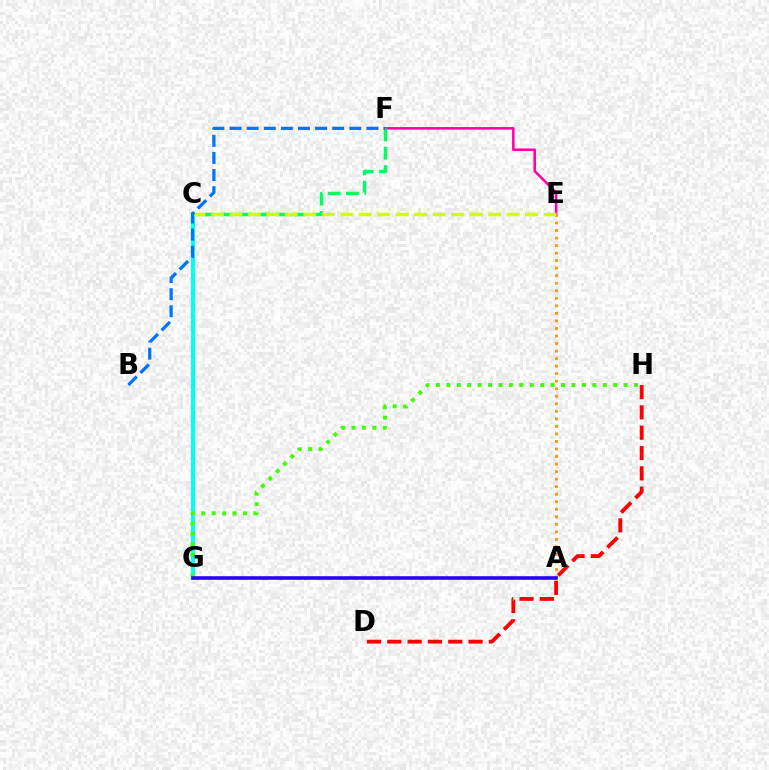{('A', 'G'): [{'color': '#b900ff', 'line_style': 'solid', 'thickness': 1.53}, {'color': '#2500ff', 'line_style': 'solid', 'thickness': 2.56}], ('C', 'G'): [{'color': '#00fff6', 'line_style': 'solid', 'thickness': 2.9}], ('A', 'E'): [{'color': '#ff9400', 'line_style': 'dotted', 'thickness': 2.05}], ('G', 'H'): [{'color': '#3dff00', 'line_style': 'dotted', 'thickness': 2.83}], ('D', 'H'): [{'color': '#ff0000', 'line_style': 'dashed', 'thickness': 2.76}], ('E', 'F'): [{'color': '#ff00ac', 'line_style': 'solid', 'thickness': 1.84}], ('C', 'F'): [{'color': '#00ff5c', 'line_style': 'dashed', 'thickness': 2.49}], ('C', 'E'): [{'color': '#d1ff00', 'line_style': 'dashed', 'thickness': 2.51}], ('B', 'F'): [{'color': '#0074ff', 'line_style': 'dashed', 'thickness': 2.32}]}